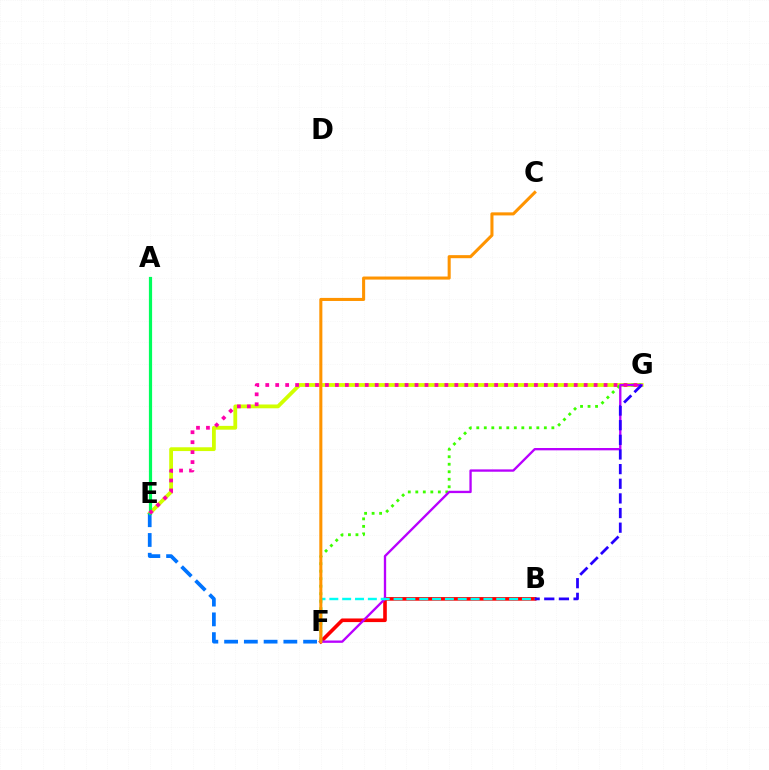{('E', 'G'): [{'color': '#d1ff00', 'line_style': 'solid', 'thickness': 2.73}, {'color': '#ff00ac', 'line_style': 'dotted', 'thickness': 2.7}], ('E', 'F'): [{'color': '#0074ff', 'line_style': 'dashed', 'thickness': 2.68}], ('F', 'G'): [{'color': '#3dff00', 'line_style': 'dotted', 'thickness': 2.04}, {'color': '#b900ff', 'line_style': 'solid', 'thickness': 1.68}], ('B', 'F'): [{'color': '#ff0000', 'line_style': 'solid', 'thickness': 2.61}, {'color': '#00fff6', 'line_style': 'dashed', 'thickness': 1.74}], ('A', 'E'): [{'color': '#00ff5c', 'line_style': 'solid', 'thickness': 2.3}], ('B', 'G'): [{'color': '#2500ff', 'line_style': 'dashed', 'thickness': 1.99}], ('C', 'F'): [{'color': '#ff9400', 'line_style': 'solid', 'thickness': 2.21}]}